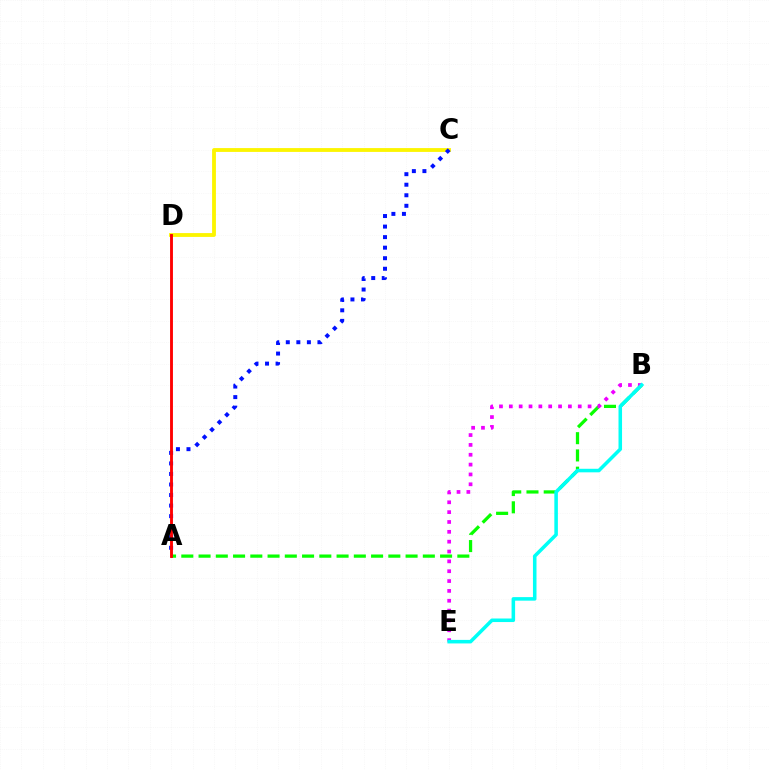{('A', 'B'): [{'color': '#08ff00', 'line_style': 'dashed', 'thickness': 2.34}], ('C', 'D'): [{'color': '#fcf500', 'line_style': 'solid', 'thickness': 2.75}], ('B', 'E'): [{'color': '#ee00ff', 'line_style': 'dotted', 'thickness': 2.68}, {'color': '#00fff6', 'line_style': 'solid', 'thickness': 2.55}], ('A', 'C'): [{'color': '#0010ff', 'line_style': 'dotted', 'thickness': 2.86}], ('A', 'D'): [{'color': '#ff0000', 'line_style': 'solid', 'thickness': 2.07}]}